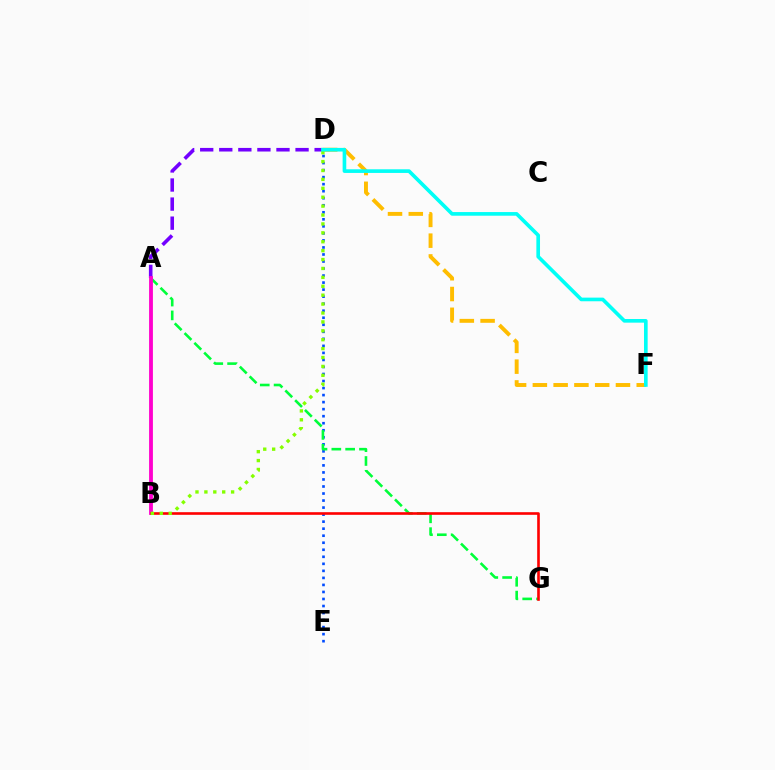{('D', 'E'): [{'color': '#004bff', 'line_style': 'dotted', 'thickness': 1.91}], ('D', 'F'): [{'color': '#ffbd00', 'line_style': 'dashed', 'thickness': 2.82}, {'color': '#00fff6', 'line_style': 'solid', 'thickness': 2.62}], ('A', 'D'): [{'color': '#7200ff', 'line_style': 'dashed', 'thickness': 2.59}], ('A', 'G'): [{'color': '#00ff39', 'line_style': 'dashed', 'thickness': 1.88}], ('A', 'B'): [{'color': '#ff00cf', 'line_style': 'solid', 'thickness': 2.75}], ('B', 'G'): [{'color': '#ff0000', 'line_style': 'solid', 'thickness': 1.89}], ('B', 'D'): [{'color': '#84ff00', 'line_style': 'dotted', 'thickness': 2.42}]}